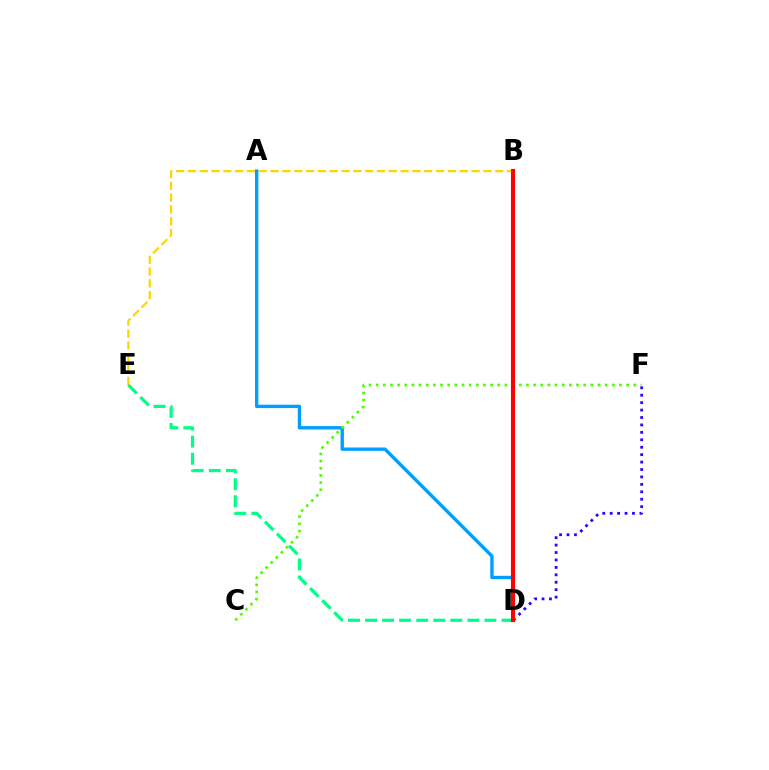{('B', 'E'): [{'color': '#ffd500', 'line_style': 'dashed', 'thickness': 1.61}], ('A', 'D'): [{'color': '#009eff', 'line_style': 'solid', 'thickness': 2.42}], ('B', 'D'): [{'color': '#ff00ed', 'line_style': 'solid', 'thickness': 2.8}, {'color': '#ff0000', 'line_style': 'solid', 'thickness': 2.96}], ('D', 'F'): [{'color': '#3700ff', 'line_style': 'dotted', 'thickness': 2.02}], ('C', 'F'): [{'color': '#4fff00', 'line_style': 'dotted', 'thickness': 1.94}], ('D', 'E'): [{'color': '#00ff86', 'line_style': 'dashed', 'thickness': 2.32}]}